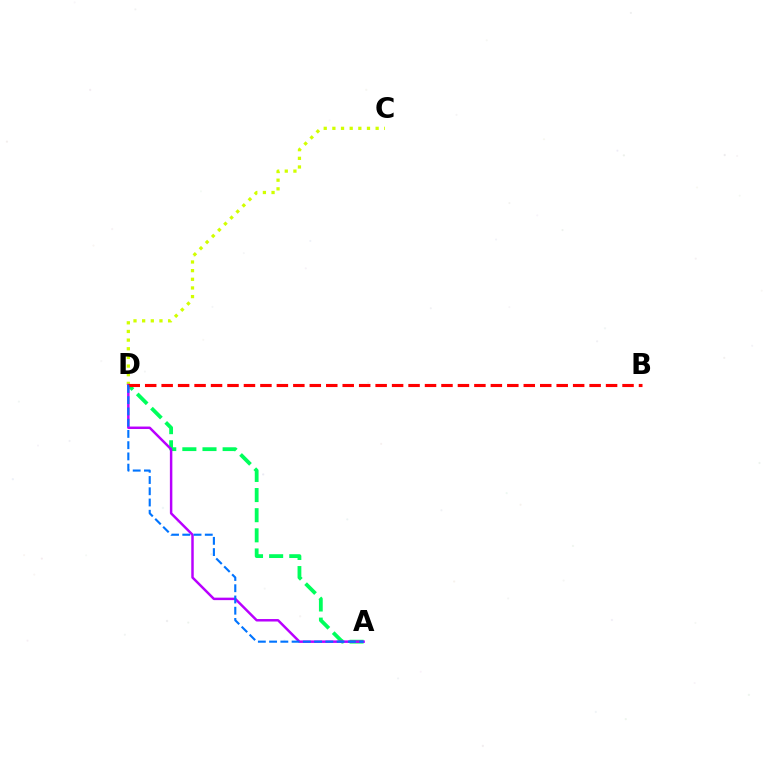{('A', 'D'): [{'color': '#00ff5c', 'line_style': 'dashed', 'thickness': 2.74}, {'color': '#b900ff', 'line_style': 'solid', 'thickness': 1.78}, {'color': '#0074ff', 'line_style': 'dashed', 'thickness': 1.53}], ('C', 'D'): [{'color': '#d1ff00', 'line_style': 'dotted', 'thickness': 2.35}], ('B', 'D'): [{'color': '#ff0000', 'line_style': 'dashed', 'thickness': 2.24}]}